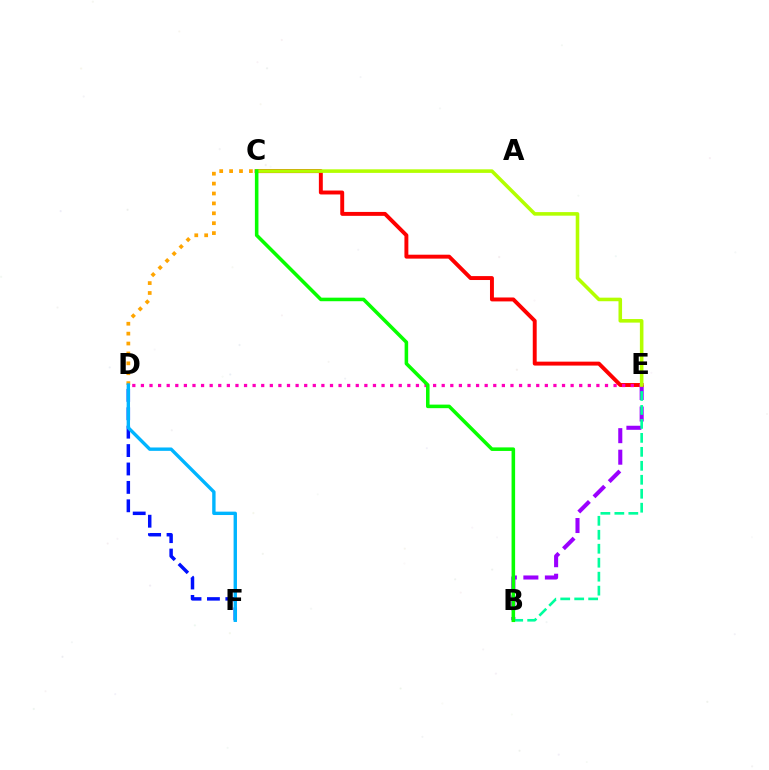{('D', 'F'): [{'color': '#0010ff', 'line_style': 'dashed', 'thickness': 2.5}, {'color': '#00b5ff', 'line_style': 'solid', 'thickness': 2.43}], ('C', 'D'): [{'color': '#ffa500', 'line_style': 'dotted', 'thickness': 2.69}], ('B', 'E'): [{'color': '#9b00ff', 'line_style': 'dashed', 'thickness': 2.92}, {'color': '#00ff9d', 'line_style': 'dashed', 'thickness': 1.9}], ('C', 'E'): [{'color': '#ff0000', 'line_style': 'solid', 'thickness': 2.83}, {'color': '#b3ff00', 'line_style': 'solid', 'thickness': 2.57}], ('D', 'E'): [{'color': '#ff00bd', 'line_style': 'dotted', 'thickness': 2.34}], ('B', 'C'): [{'color': '#08ff00', 'line_style': 'solid', 'thickness': 2.56}]}